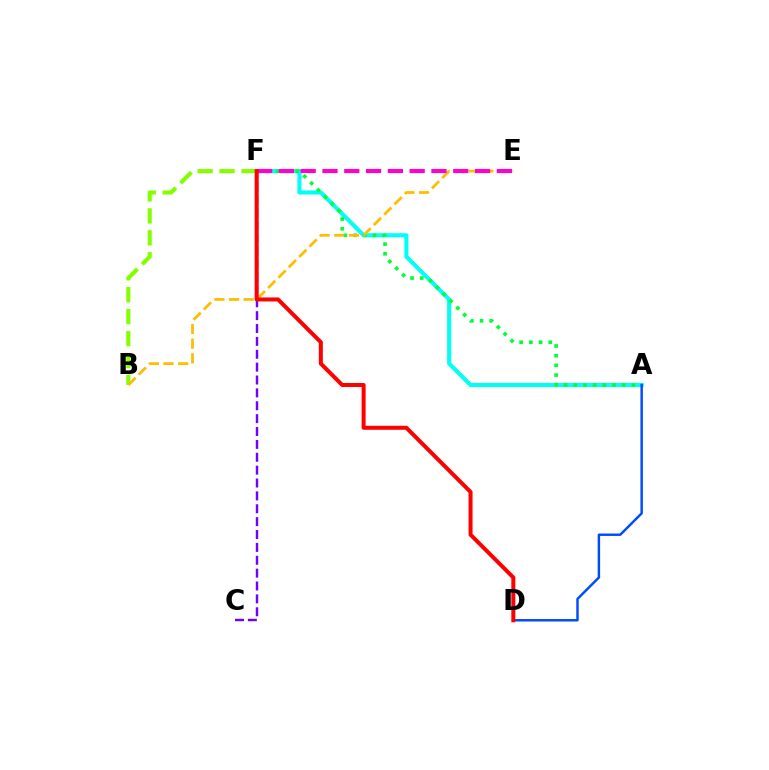{('A', 'F'): [{'color': '#00fff6', 'line_style': 'solid', 'thickness': 2.95}, {'color': '#00ff39', 'line_style': 'dotted', 'thickness': 2.63}], ('C', 'F'): [{'color': '#7200ff', 'line_style': 'dashed', 'thickness': 1.75}], ('B', 'F'): [{'color': '#84ff00', 'line_style': 'dashed', 'thickness': 2.98}], ('A', 'D'): [{'color': '#004bff', 'line_style': 'solid', 'thickness': 1.77}], ('B', 'E'): [{'color': '#ffbd00', 'line_style': 'dashed', 'thickness': 1.99}], ('E', 'F'): [{'color': '#ff00cf', 'line_style': 'dashed', 'thickness': 2.96}], ('D', 'F'): [{'color': '#ff0000', 'line_style': 'solid', 'thickness': 2.89}]}